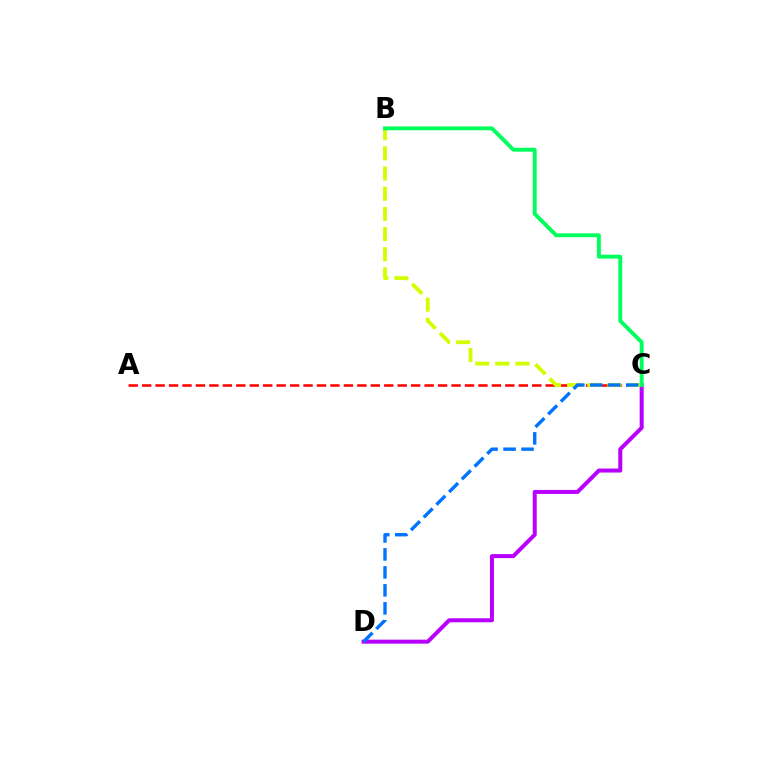{('C', 'D'): [{'color': '#b900ff', 'line_style': 'solid', 'thickness': 2.89}, {'color': '#0074ff', 'line_style': 'dashed', 'thickness': 2.44}], ('A', 'C'): [{'color': '#ff0000', 'line_style': 'dashed', 'thickness': 1.83}], ('B', 'C'): [{'color': '#d1ff00', 'line_style': 'dashed', 'thickness': 2.74}, {'color': '#00ff5c', 'line_style': 'solid', 'thickness': 2.8}]}